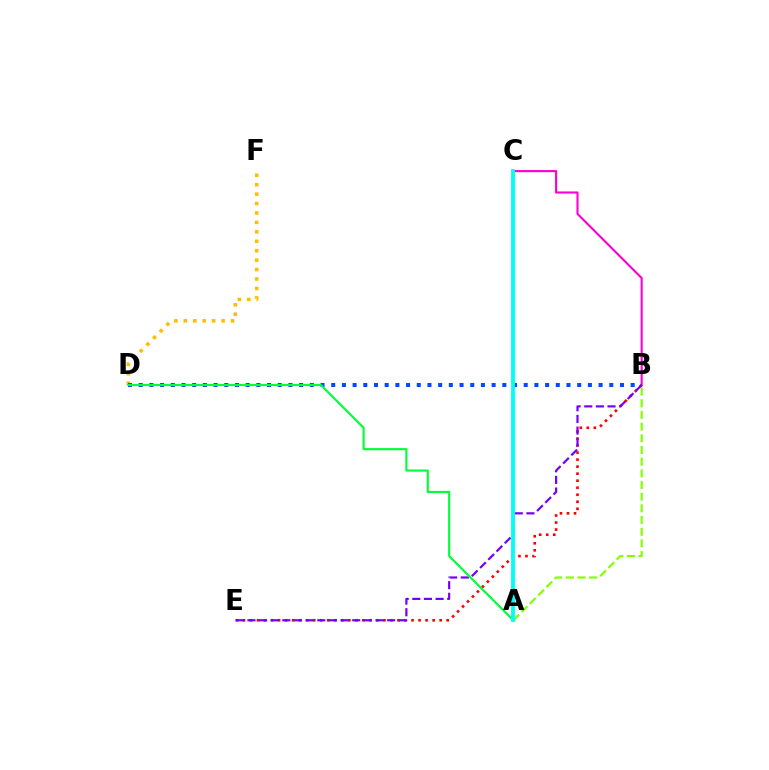{('B', 'C'): [{'color': '#ff00cf', 'line_style': 'solid', 'thickness': 1.53}], ('D', 'F'): [{'color': '#ffbd00', 'line_style': 'dotted', 'thickness': 2.56}], ('B', 'D'): [{'color': '#004bff', 'line_style': 'dotted', 'thickness': 2.91}], ('B', 'E'): [{'color': '#ff0000', 'line_style': 'dotted', 'thickness': 1.91}, {'color': '#7200ff', 'line_style': 'dashed', 'thickness': 1.58}], ('A', 'B'): [{'color': '#84ff00', 'line_style': 'dashed', 'thickness': 1.59}], ('A', 'D'): [{'color': '#00ff39', 'line_style': 'solid', 'thickness': 1.54}], ('A', 'C'): [{'color': '#00fff6', 'line_style': 'solid', 'thickness': 2.77}]}